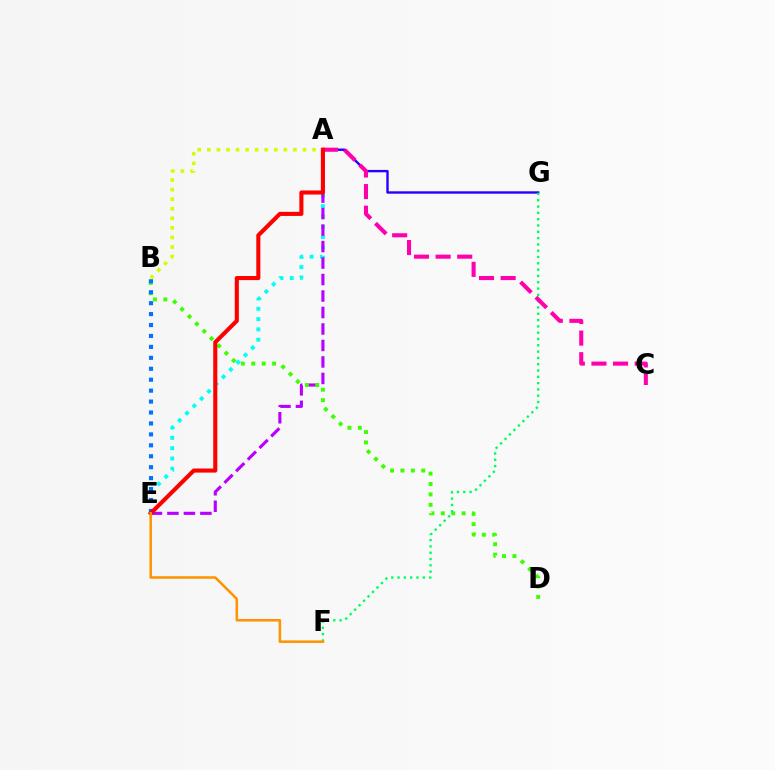{('A', 'E'): [{'color': '#00fff6', 'line_style': 'dotted', 'thickness': 2.8}, {'color': '#b900ff', 'line_style': 'dashed', 'thickness': 2.24}, {'color': '#ff0000', 'line_style': 'solid', 'thickness': 2.94}], ('A', 'G'): [{'color': '#2500ff', 'line_style': 'solid', 'thickness': 1.72}], ('B', 'D'): [{'color': '#3dff00', 'line_style': 'dotted', 'thickness': 2.83}], ('A', 'B'): [{'color': '#d1ff00', 'line_style': 'dotted', 'thickness': 2.6}], ('F', 'G'): [{'color': '#00ff5c', 'line_style': 'dotted', 'thickness': 1.71}], ('A', 'C'): [{'color': '#ff00ac', 'line_style': 'dashed', 'thickness': 2.94}], ('B', 'E'): [{'color': '#0074ff', 'line_style': 'dotted', 'thickness': 2.97}], ('E', 'F'): [{'color': '#ff9400', 'line_style': 'solid', 'thickness': 1.83}]}